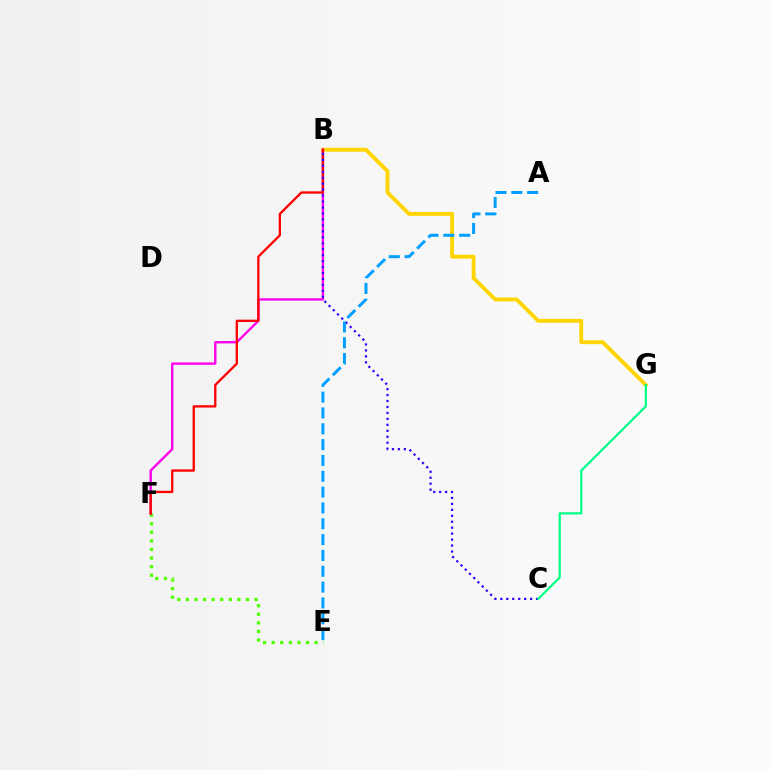{('E', 'F'): [{'color': '#4fff00', 'line_style': 'dotted', 'thickness': 2.33}], ('B', 'G'): [{'color': '#ffd500', 'line_style': 'solid', 'thickness': 2.78}], ('B', 'F'): [{'color': '#ff00ed', 'line_style': 'solid', 'thickness': 1.71}, {'color': '#ff0000', 'line_style': 'solid', 'thickness': 1.66}], ('B', 'C'): [{'color': '#3700ff', 'line_style': 'dotted', 'thickness': 1.62}], ('A', 'E'): [{'color': '#009eff', 'line_style': 'dashed', 'thickness': 2.15}], ('C', 'G'): [{'color': '#00ff86', 'line_style': 'solid', 'thickness': 1.59}]}